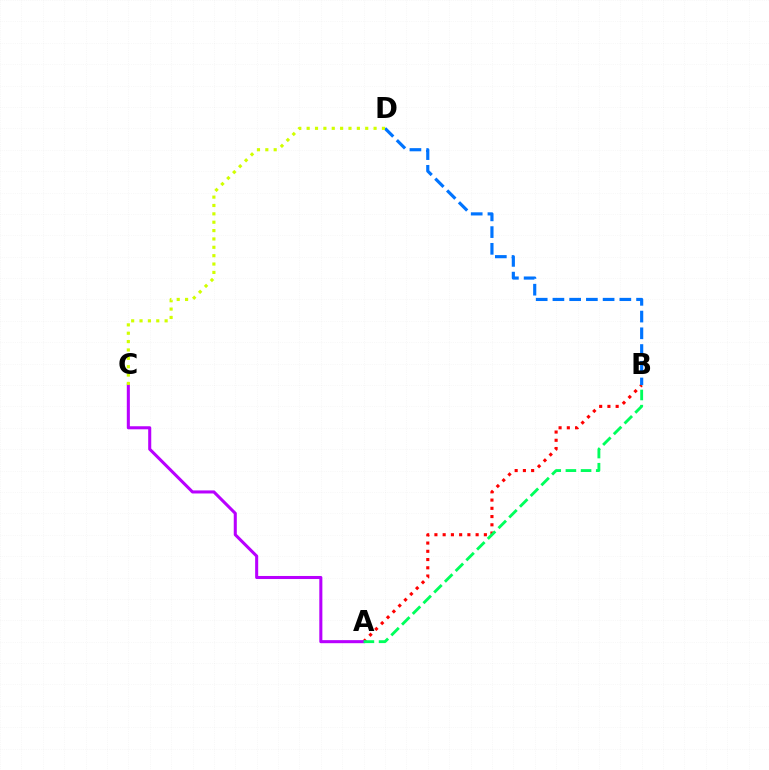{('A', 'B'): [{'color': '#ff0000', 'line_style': 'dotted', 'thickness': 2.24}, {'color': '#00ff5c', 'line_style': 'dashed', 'thickness': 2.06}], ('A', 'C'): [{'color': '#b900ff', 'line_style': 'solid', 'thickness': 2.2}], ('B', 'D'): [{'color': '#0074ff', 'line_style': 'dashed', 'thickness': 2.27}], ('C', 'D'): [{'color': '#d1ff00', 'line_style': 'dotted', 'thickness': 2.27}]}